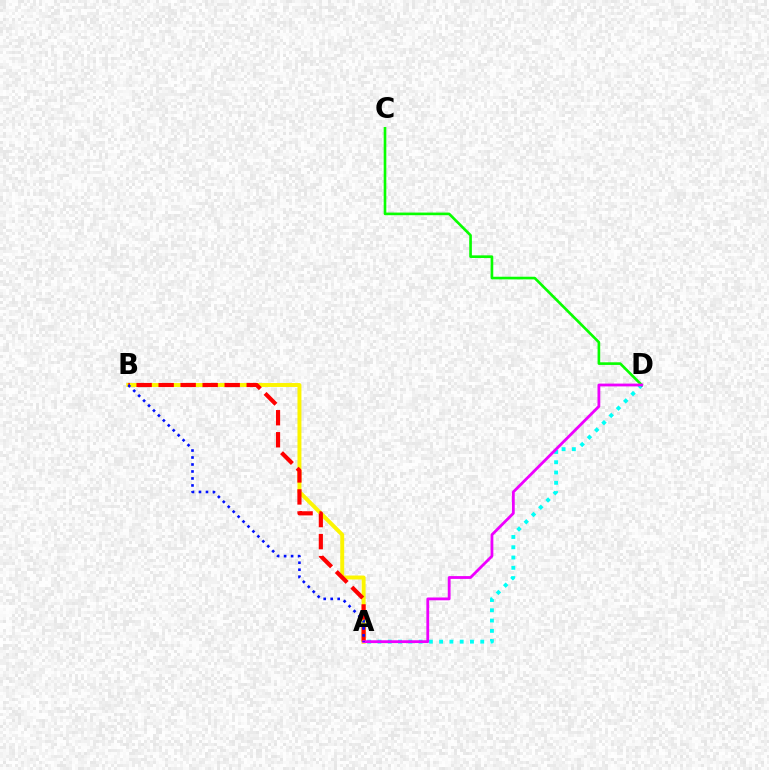{('A', 'B'): [{'color': '#fcf500', 'line_style': 'solid', 'thickness': 2.84}, {'color': '#ff0000', 'line_style': 'dashed', 'thickness': 2.99}, {'color': '#0010ff', 'line_style': 'dotted', 'thickness': 1.9}], ('A', 'D'): [{'color': '#00fff6', 'line_style': 'dotted', 'thickness': 2.79}, {'color': '#ee00ff', 'line_style': 'solid', 'thickness': 2.02}], ('C', 'D'): [{'color': '#08ff00', 'line_style': 'solid', 'thickness': 1.9}]}